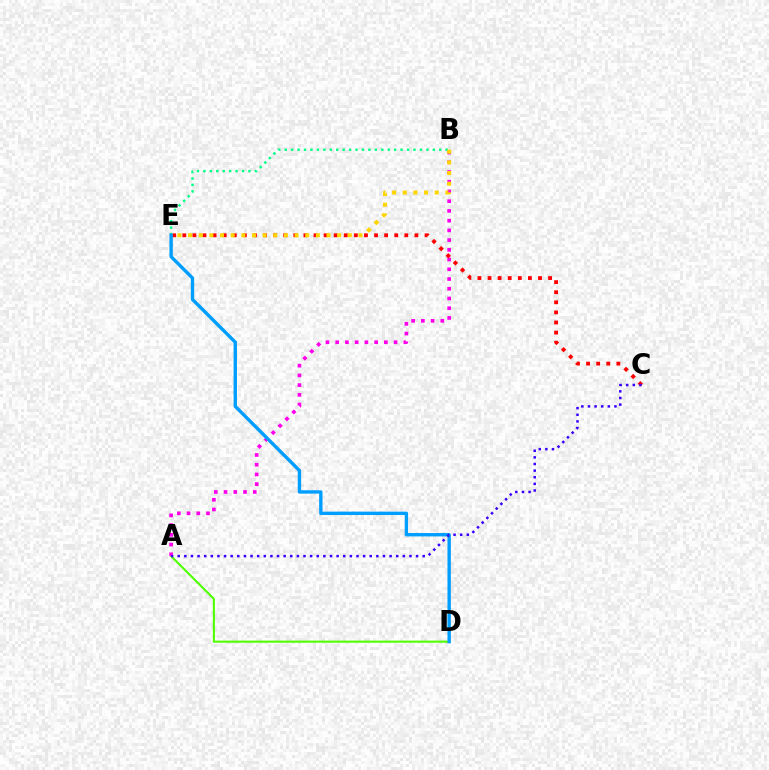{('A', 'D'): [{'color': '#4fff00', 'line_style': 'solid', 'thickness': 1.5}], ('A', 'B'): [{'color': '#ff00ed', 'line_style': 'dotted', 'thickness': 2.64}], ('B', 'E'): [{'color': '#00ff86', 'line_style': 'dotted', 'thickness': 1.75}, {'color': '#ffd500', 'line_style': 'dotted', 'thickness': 2.89}], ('C', 'E'): [{'color': '#ff0000', 'line_style': 'dotted', 'thickness': 2.74}], ('D', 'E'): [{'color': '#009eff', 'line_style': 'solid', 'thickness': 2.43}], ('A', 'C'): [{'color': '#3700ff', 'line_style': 'dotted', 'thickness': 1.8}]}